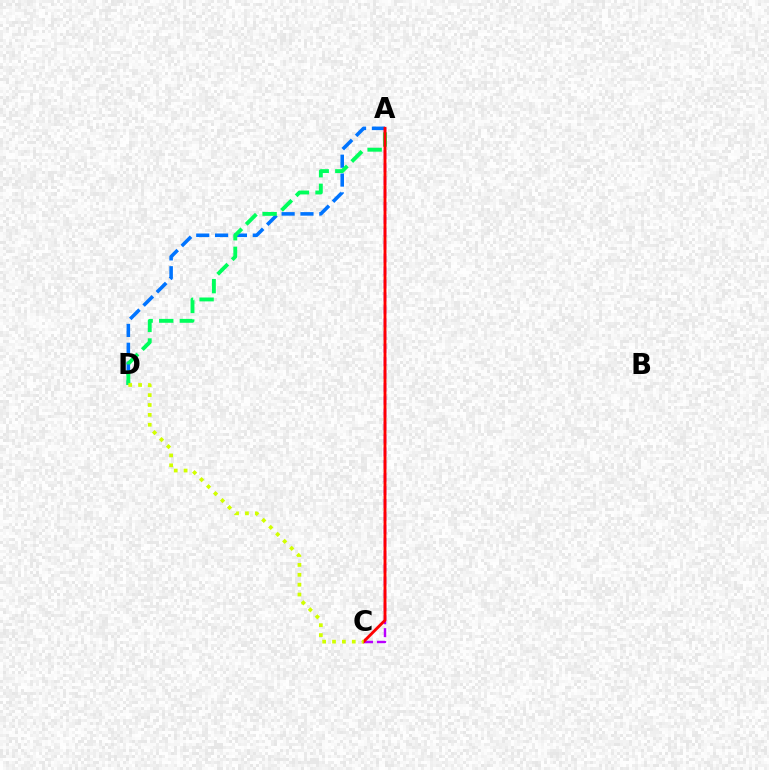{('A', 'D'): [{'color': '#0074ff', 'line_style': 'dashed', 'thickness': 2.56}, {'color': '#00ff5c', 'line_style': 'dashed', 'thickness': 2.8}], ('A', 'C'): [{'color': '#b900ff', 'line_style': 'dashed', 'thickness': 1.75}, {'color': '#ff0000', 'line_style': 'solid', 'thickness': 2.06}], ('C', 'D'): [{'color': '#d1ff00', 'line_style': 'dotted', 'thickness': 2.68}]}